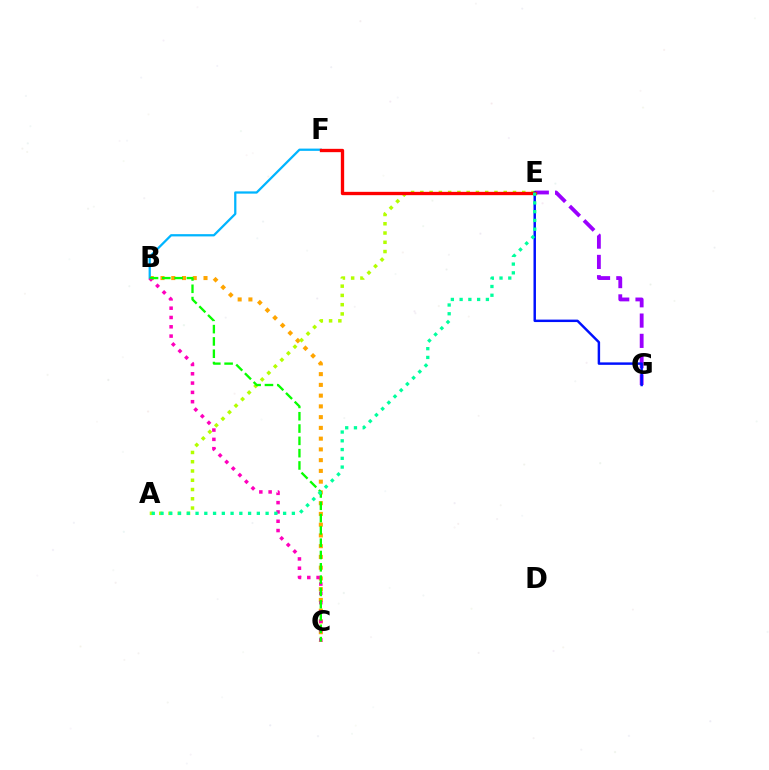{('B', 'C'): [{'color': '#ffa500', 'line_style': 'dotted', 'thickness': 2.92}, {'color': '#ff00bd', 'line_style': 'dotted', 'thickness': 2.53}, {'color': '#08ff00', 'line_style': 'dashed', 'thickness': 1.67}], ('A', 'E'): [{'color': '#b3ff00', 'line_style': 'dotted', 'thickness': 2.52}, {'color': '#00ff9d', 'line_style': 'dotted', 'thickness': 2.38}], ('B', 'F'): [{'color': '#00b5ff', 'line_style': 'solid', 'thickness': 1.63}], ('E', 'G'): [{'color': '#9b00ff', 'line_style': 'dashed', 'thickness': 2.76}, {'color': '#0010ff', 'line_style': 'solid', 'thickness': 1.77}], ('E', 'F'): [{'color': '#ff0000', 'line_style': 'solid', 'thickness': 2.4}]}